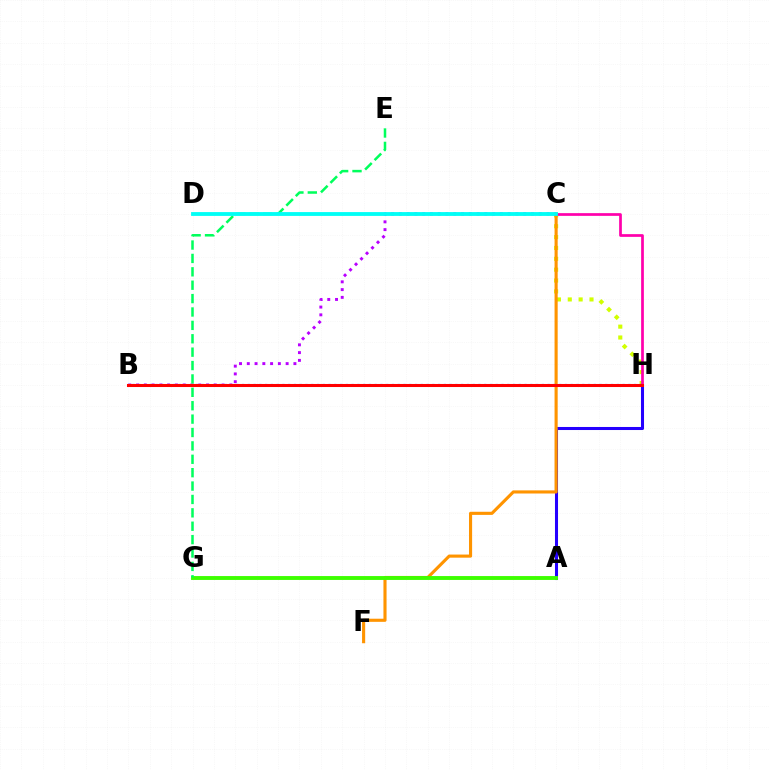{('A', 'H'): [{'color': '#2500ff', 'line_style': 'solid', 'thickness': 2.19}], ('C', 'H'): [{'color': '#d1ff00', 'line_style': 'dotted', 'thickness': 2.95}, {'color': '#ff00ac', 'line_style': 'solid', 'thickness': 1.96}], ('C', 'F'): [{'color': '#ff9400', 'line_style': 'solid', 'thickness': 2.24}], ('B', 'H'): [{'color': '#0074ff', 'line_style': 'dotted', 'thickness': 1.57}, {'color': '#ff0000', 'line_style': 'solid', 'thickness': 2.2}], ('B', 'C'): [{'color': '#b900ff', 'line_style': 'dotted', 'thickness': 2.11}], ('A', 'G'): [{'color': '#3dff00', 'line_style': 'solid', 'thickness': 2.8}], ('E', 'G'): [{'color': '#00ff5c', 'line_style': 'dashed', 'thickness': 1.82}], ('C', 'D'): [{'color': '#00fff6', 'line_style': 'solid', 'thickness': 2.75}]}